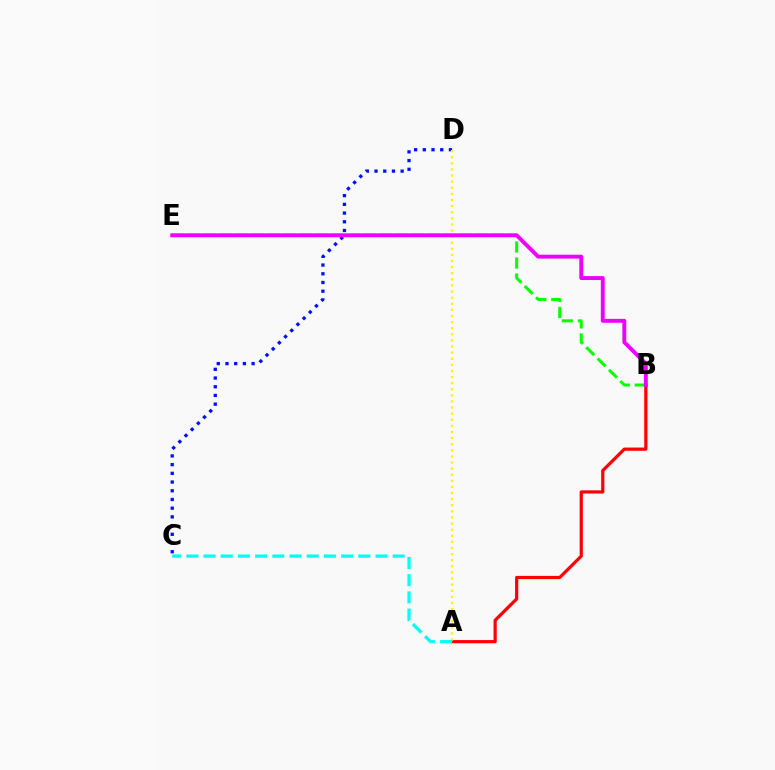{('C', 'D'): [{'color': '#0010ff', 'line_style': 'dotted', 'thickness': 2.37}], ('A', 'B'): [{'color': '#ff0000', 'line_style': 'solid', 'thickness': 2.31}], ('B', 'E'): [{'color': '#08ff00', 'line_style': 'dashed', 'thickness': 2.17}, {'color': '#ee00ff', 'line_style': 'solid', 'thickness': 2.81}], ('A', 'D'): [{'color': '#fcf500', 'line_style': 'dotted', 'thickness': 1.66}], ('A', 'C'): [{'color': '#00fff6', 'line_style': 'dashed', 'thickness': 2.34}]}